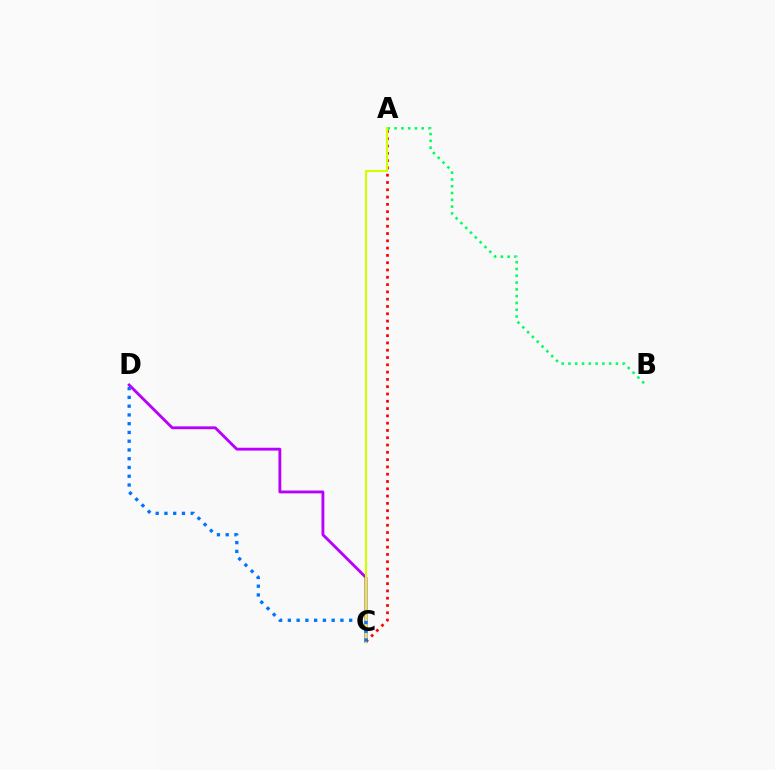{('C', 'D'): [{'color': '#b900ff', 'line_style': 'solid', 'thickness': 2.05}, {'color': '#0074ff', 'line_style': 'dotted', 'thickness': 2.38}], ('A', 'B'): [{'color': '#00ff5c', 'line_style': 'dotted', 'thickness': 1.84}], ('A', 'C'): [{'color': '#ff0000', 'line_style': 'dotted', 'thickness': 1.98}, {'color': '#d1ff00', 'line_style': 'solid', 'thickness': 1.53}]}